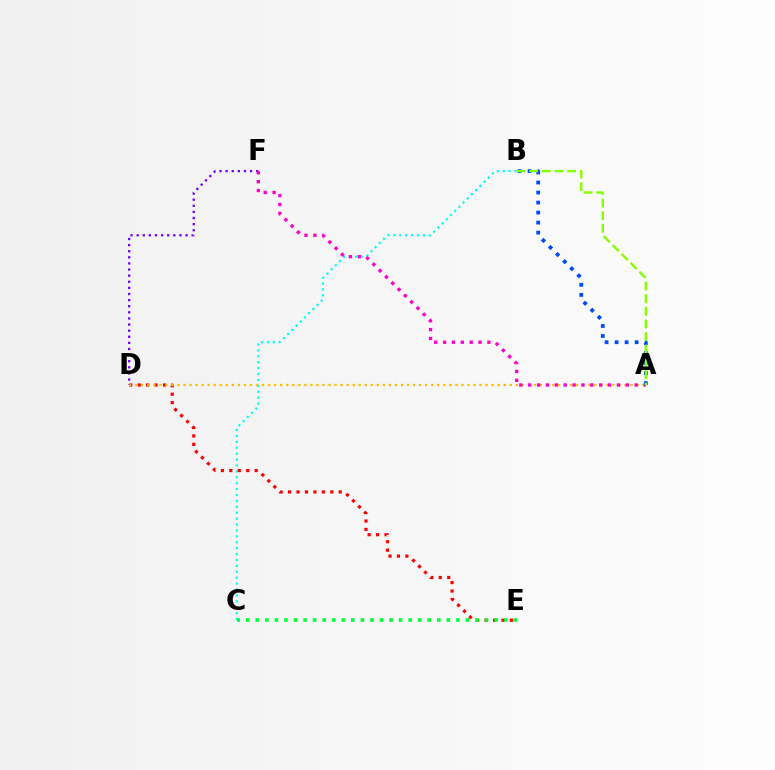{('B', 'C'): [{'color': '#00fff6', 'line_style': 'dotted', 'thickness': 1.6}], ('D', 'E'): [{'color': '#ff0000', 'line_style': 'dotted', 'thickness': 2.29}], ('A', 'D'): [{'color': '#ffbd00', 'line_style': 'dotted', 'thickness': 1.64}], ('D', 'F'): [{'color': '#7200ff', 'line_style': 'dotted', 'thickness': 1.66}], ('A', 'F'): [{'color': '#ff00cf', 'line_style': 'dotted', 'thickness': 2.41}], ('A', 'B'): [{'color': '#004bff', 'line_style': 'dotted', 'thickness': 2.72}, {'color': '#84ff00', 'line_style': 'dashed', 'thickness': 1.71}], ('C', 'E'): [{'color': '#00ff39', 'line_style': 'dotted', 'thickness': 2.6}]}